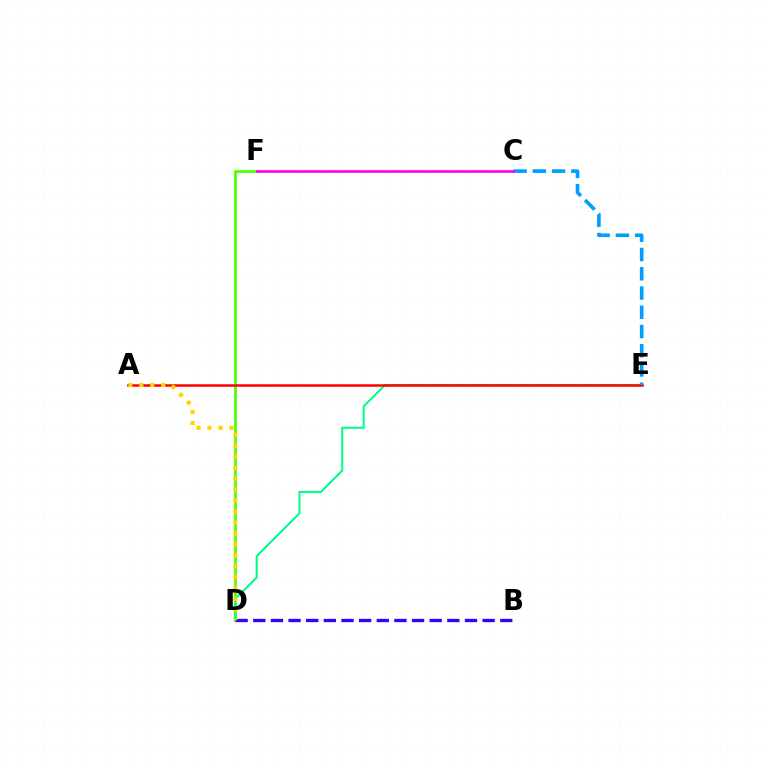{('D', 'F'): [{'color': '#4fff00', 'line_style': 'solid', 'thickness': 1.96}], ('D', 'E'): [{'color': '#00ff86', 'line_style': 'solid', 'thickness': 1.5}], ('A', 'E'): [{'color': '#ff0000', 'line_style': 'solid', 'thickness': 1.8}], ('B', 'D'): [{'color': '#3700ff', 'line_style': 'dashed', 'thickness': 2.4}], ('A', 'D'): [{'color': '#ffd500', 'line_style': 'dotted', 'thickness': 2.97}], ('C', 'E'): [{'color': '#009eff', 'line_style': 'dashed', 'thickness': 2.61}], ('C', 'F'): [{'color': '#ff00ed', 'line_style': 'solid', 'thickness': 1.92}]}